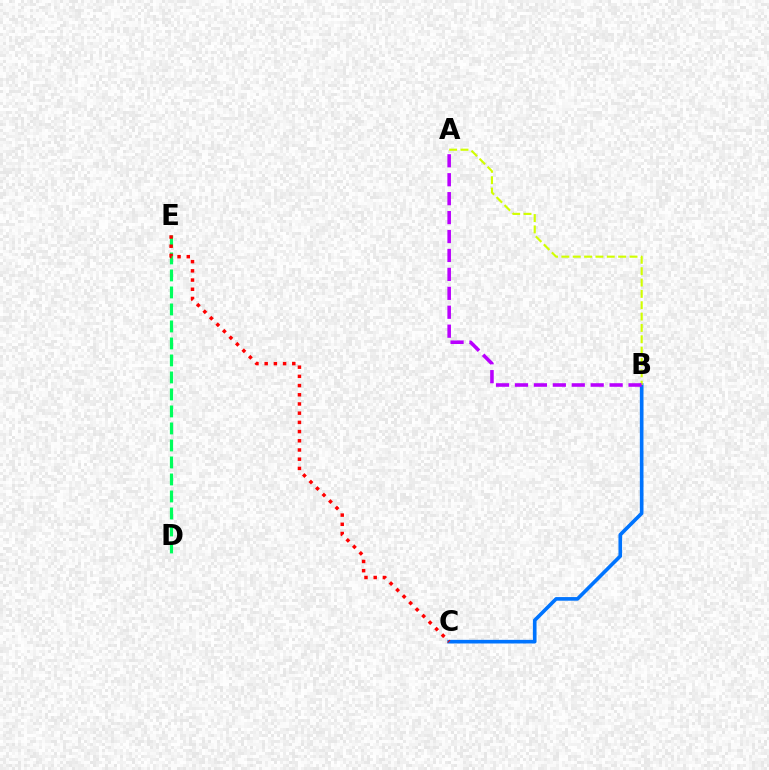{('B', 'C'): [{'color': '#0074ff', 'line_style': 'solid', 'thickness': 2.62}], ('A', 'B'): [{'color': '#d1ff00', 'line_style': 'dashed', 'thickness': 1.54}, {'color': '#b900ff', 'line_style': 'dashed', 'thickness': 2.57}], ('D', 'E'): [{'color': '#00ff5c', 'line_style': 'dashed', 'thickness': 2.31}], ('C', 'E'): [{'color': '#ff0000', 'line_style': 'dotted', 'thickness': 2.5}]}